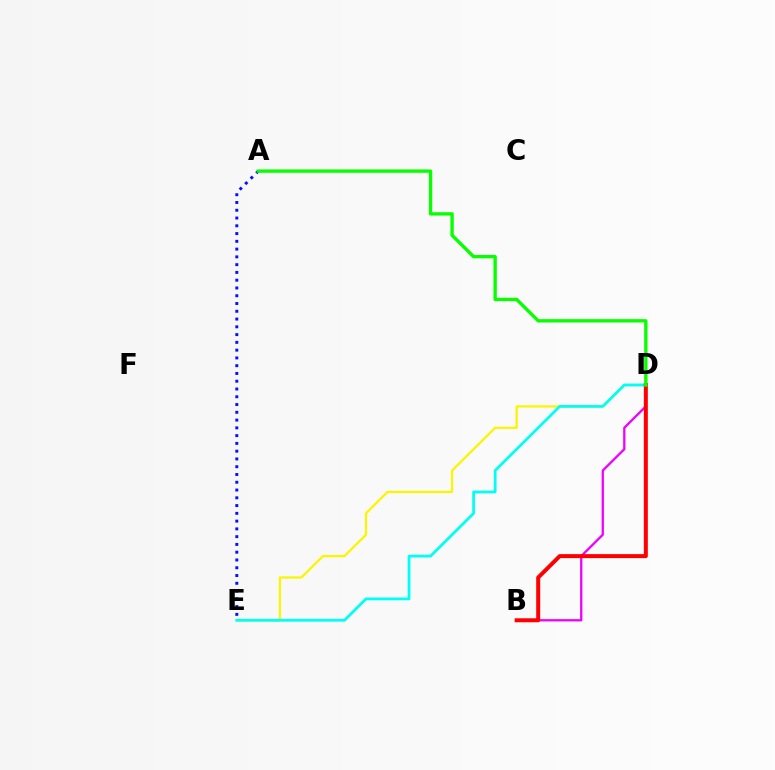{('B', 'D'): [{'color': '#ee00ff', 'line_style': 'solid', 'thickness': 1.65}, {'color': '#ff0000', 'line_style': 'solid', 'thickness': 2.88}], ('D', 'E'): [{'color': '#fcf500', 'line_style': 'solid', 'thickness': 1.63}, {'color': '#00fff6', 'line_style': 'solid', 'thickness': 2.0}], ('A', 'E'): [{'color': '#0010ff', 'line_style': 'dotted', 'thickness': 2.11}], ('A', 'D'): [{'color': '#08ff00', 'line_style': 'solid', 'thickness': 2.41}]}